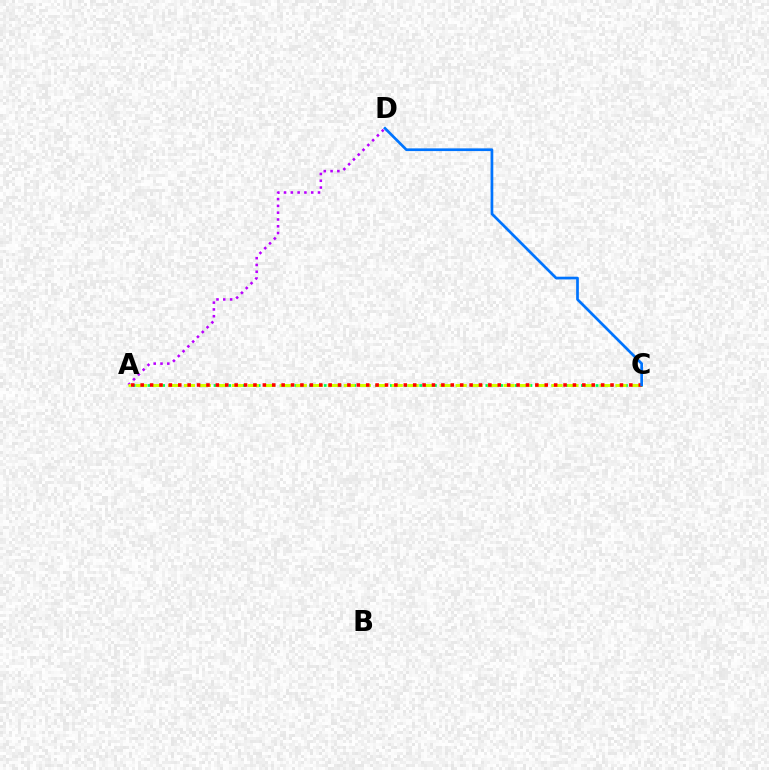{('A', 'C'): [{'color': '#00ff5c', 'line_style': 'dotted', 'thickness': 2.0}, {'color': '#d1ff00', 'line_style': 'dashed', 'thickness': 2.17}, {'color': '#ff0000', 'line_style': 'dotted', 'thickness': 2.55}], ('A', 'D'): [{'color': '#b900ff', 'line_style': 'dotted', 'thickness': 1.85}], ('C', 'D'): [{'color': '#0074ff', 'line_style': 'solid', 'thickness': 1.95}]}